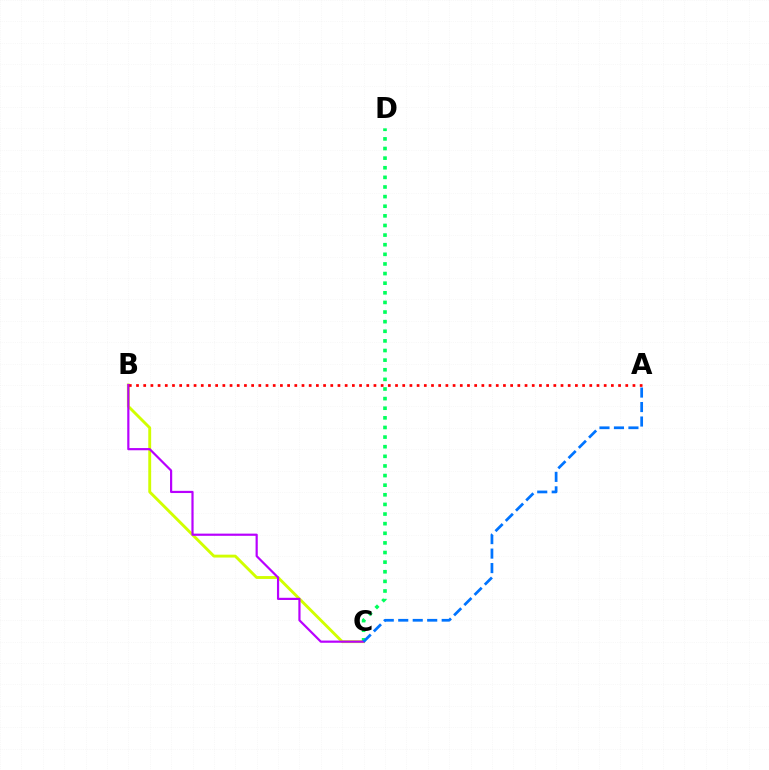{('B', 'C'): [{'color': '#d1ff00', 'line_style': 'solid', 'thickness': 2.08}, {'color': '#b900ff', 'line_style': 'solid', 'thickness': 1.58}], ('A', 'B'): [{'color': '#ff0000', 'line_style': 'dotted', 'thickness': 1.95}], ('C', 'D'): [{'color': '#00ff5c', 'line_style': 'dotted', 'thickness': 2.61}], ('A', 'C'): [{'color': '#0074ff', 'line_style': 'dashed', 'thickness': 1.97}]}